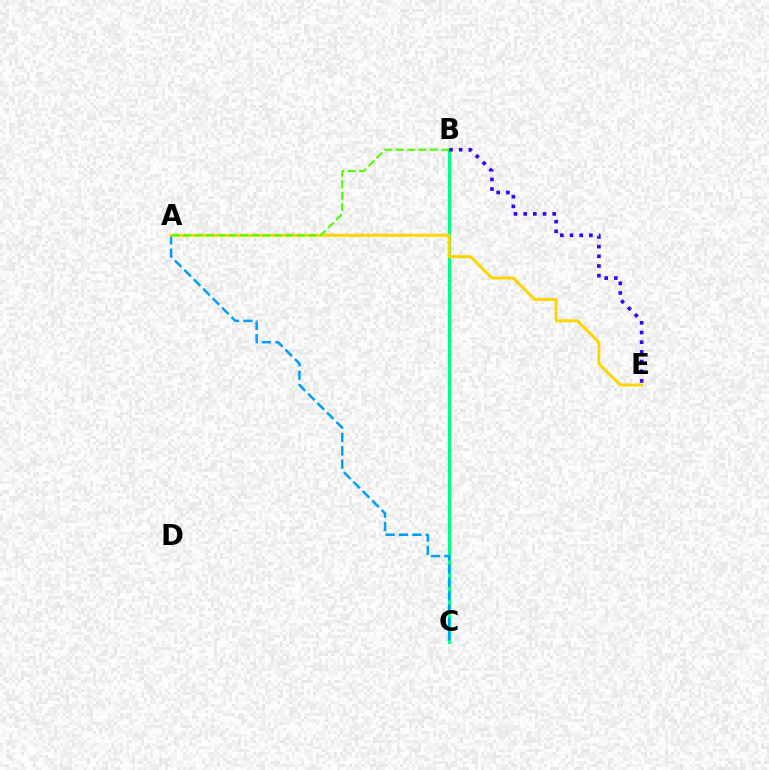{('B', 'C'): [{'color': '#ff00ed', 'line_style': 'dashed', 'thickness': 1.94}, {'color': '#ff0000', 'line_style': 'dotted', 'thickness': 1.93}, {'color': '#00ff86', 'line_style': 'solid', 'thickness': 2.25}], ('A', 'C'): [{'color': '#009eff', 'line_style': 'dashed', 'thickness': 1.81}], ('A', 'E'): [{'color': '#ffd500', 'line_style': 'solid', 'thickness': 2.14}], ('A', 'B'): [{'color': '#4fff00', 'line_style': 'dashed', 'thickness': 1.54}], ('B', 'E'): [{'color': '#3700ff', 'line_style': 'dotted', 'thickness': 2.63}]}